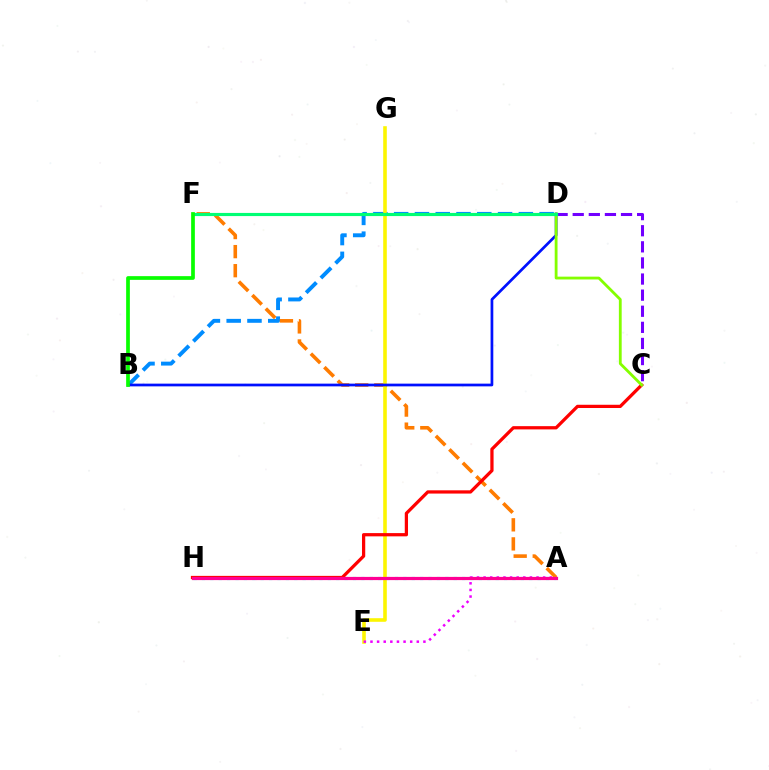{('B', 'D'): [{'color': '#008cff', 'line_style': 'dashed', 'thickness': 2.82}, {'color': '#0010ff', 'line_style': 'solid', 'thickness': 1.96}], ('A', 'F'): [{'color': '#ff7c00', 'line_style': 'dashed', 'thickness': 2.59}], ('A', 'H'): [{'color': '#00fff6', 'line_style': 'dotted', 'thickness': 2.28}, {'color': '#ff0094', 'line_style': 'solid', 'thickness': 2.3}], ('E', 'G'): [{'color': '#fcf500', 'line_style': 'solid', 'thickness': 2.59}], ('C', 'D'): [{'color': '#7200ff', 'line_style': 'dashed', 'thickness': 2.19}, {'color': '#84ff00', 'line_style': 'solid', 'thickness': 2.03}], ('A', 'E'): [{'color': '#ee00ff', 'line_style': 'dotted', 'thickness': 1.8}], ('C', 'H'): [{'color': '#ff0000', 'line_style': 'solid', 'thickness': 2.34}], ('D', 'F'): [{'color': '#00ff74', 'line_style': 'solid', 'thickness': 2.26}], ('B', 'F'): [{'color': '#08ff00', 'line_style': 'solid', 'thickness': 2.67}]}